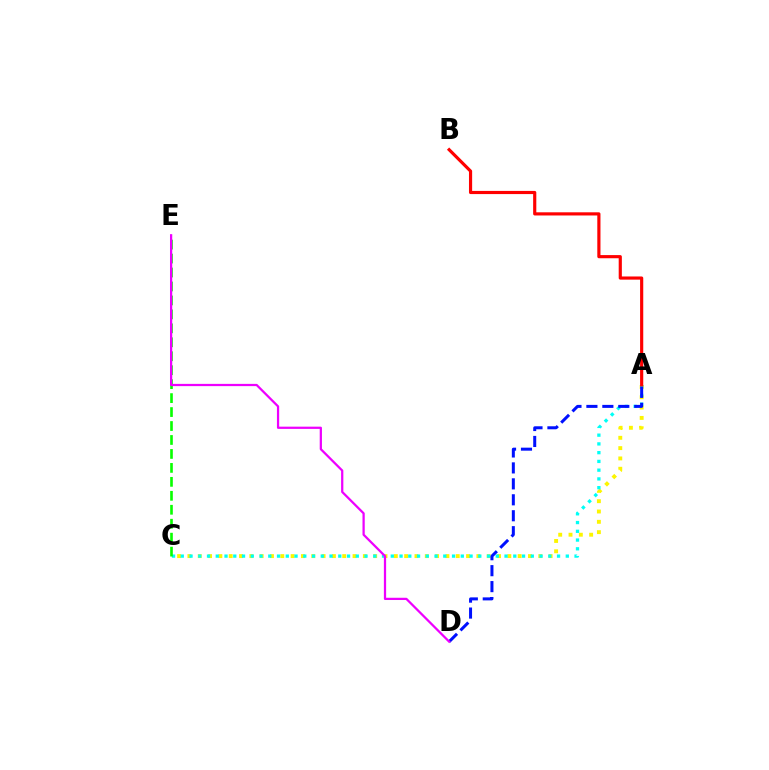{('A', 'C'): [{'color': '#fcf500', 'line_style': 'dotted', 'thickness': 2.8}, {'color': '#00fff6', 'line_style': 'dotted', 'thickness': 2.38}], ('A', 'B'): [{'color': '#ff0000', 'line_style': 'solid', 'thickness': 2.28}], ('C', 'E'): [{'color': '#08ff00', 'line_style': 'dashed', 'thickness': 1.9}], ('A', 'D'): [{'color': '#0010ff', 'line_style': 'dashed', 'thickness': 2.17}], ('D', 'E'): [{'color': '#ee00ff', 'line_style': 'solid', 'thickness': 1.62}]}